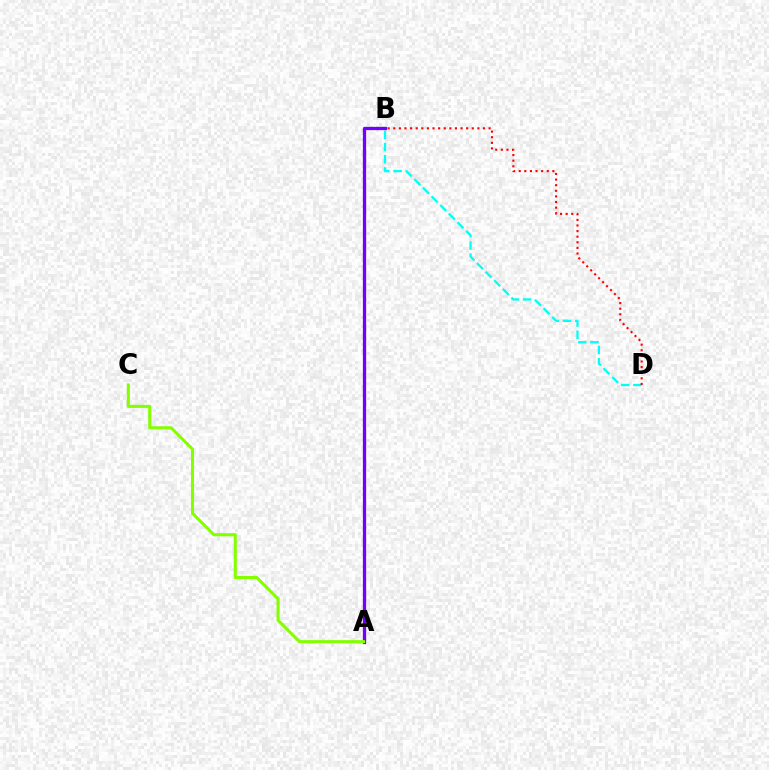{('B', 'D'): [{'color': '#00fff6', 'line_style': 'dashed', 'thickness': 1.66}, {'color': '#ff0000', 'line_style': 'dotted', 'thickness': 1.52}], ('A', 'B'): [{'color': '#7200ff', 'line_style': 'solid', 'thickness': 2.36}], ('A', 'C'): [{'color': '#84ff00', 'line_style': 'solid', 'thickness': 2.2}]}